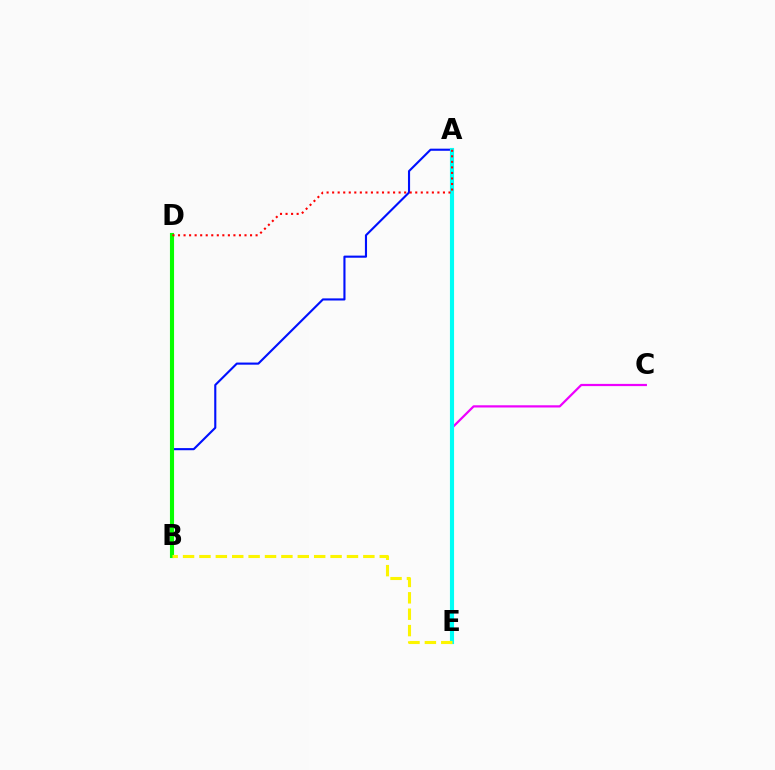{('A', 'B'): [{'color': '#0010ff', 'line_style': 'solid', 'thickness': 1.53}], ('B', 'D'): [{'color': '#08ff00', 'line_style': 'solid', 'thickness': 2.96}], ('C', 'E'): [{'color': '#ee00ff', 'line_style': 'solid', 'thickness': 1.6}], ('A', 'E'): [{'color': '#00fff6', 'line_style': 'solid', 'thickness': 2.97}], ('B', 'E'): [{'color': '#fcf500', 'line_style': 'dashed', 'thickness': 2.23}], ('A', 'D'): [{'color': '#ff0000', 'line_style': 'dotted', 'thickness': 1.51}]}